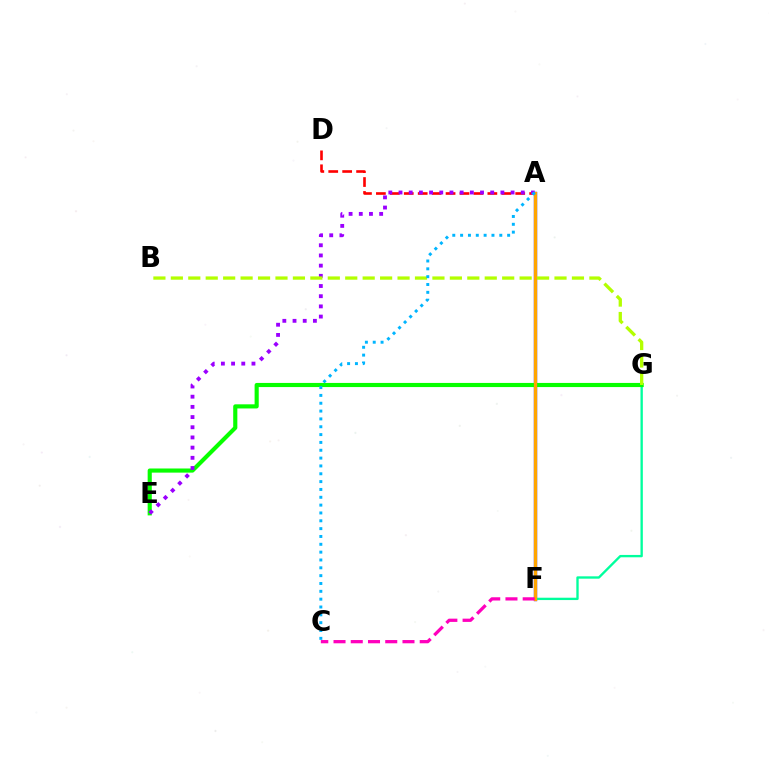{('A', 'F'): [{'color': '#0010ff', 'line_style': 'solid', 'thickness': 2.4}, {'color': '#ffa500', 'line_style': 'solid', 'thickness': 2.34}], ('F', 'G'): [{'color': '#00ff9d', 'line_style': 'solid', 'thickness': 1.69}], ('E', 'G'): [{'color': '#08ff00', 'line_style': 'solid', 'thickness': 2.97}], ('A', 'D'): [{'color': '#ff0000', 'line_style': 'dashed', 'thickness': 1.89}], ('A', 'E'): [{'color': '#9b00ff', 'line_style': 'dotted', 'thickness': 2.77}], ('C', 'F'): [{'color': '#ff00bd', 'line_style': 'dashed', 'thickness': 2.34}], ('B', 'G'): [{'color': '#b3ff00', 'line_style': 'dashed', 'thickness': 2.37}], ('A', 'C'): [{'color': '#00b5ff', 'line_style': 'dotted', 'thickness': 2.13}]}